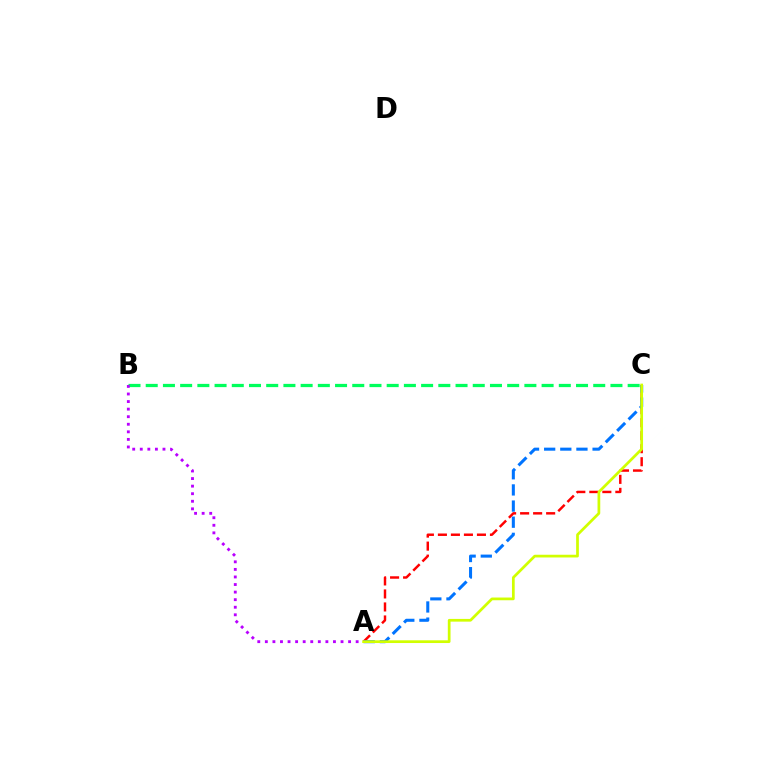{('A', 'C'): [{'color': '#ff0000', 'line_style': 'dashed', 'thickness': 1.77}, {'color': '#0074ff', 'line_style': 'dashed', 'thickness': 2.19}, {'color': '#d1ff00', 'line_style': 'solid', 'thickness': 1.96}], ('B', 'C'): [{'color': '#00ff5c', 'line_style': 'dashed', 'thickness': 2.34}], ('A', 'B'): [{'color': '#b900ff', 'line_style': 'dotted', 'thickness': 2.06}]}